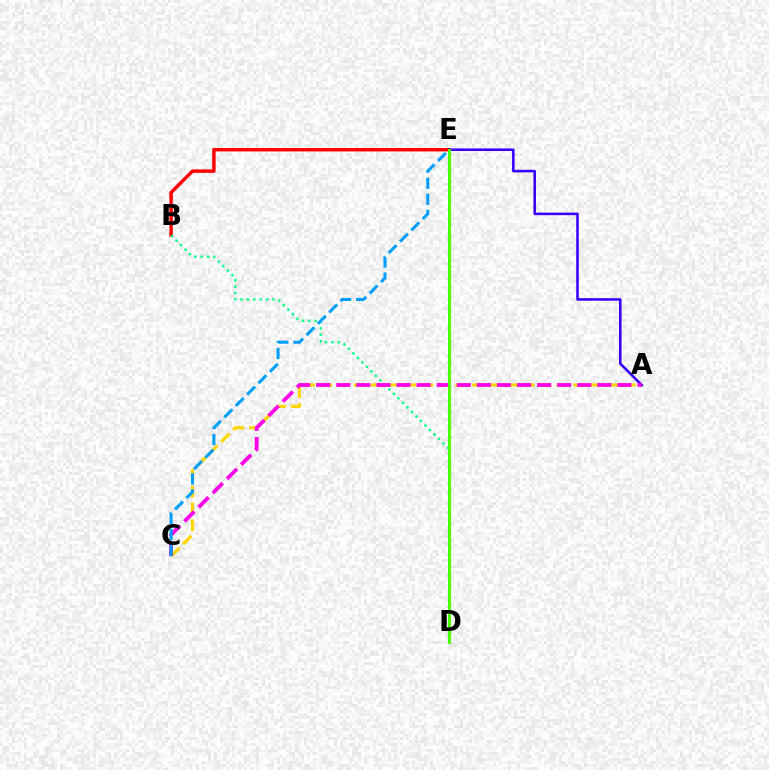{('A', 'C'): [{'color': '#ffd500', 'line_style': 'dashed', 'thickness': 2.29}, {'color': '#ff00ed', 'line_style': 'dashed', 'thickness': 2.73}], ('B', 'E'): [{'color': '#ff0000', 'line_style': 'solid', 'thickness': 2.47}], ('A', 'E'): [{'color': '#3700ff', 'line_style': 'solid', 'thickness': 1.85}], ('B', 'D'): [{'color': '#00ff86', 'line_style': 'dotted', 'thickness': 1.73}], ('D', 'E'): [{'color': '#4fff00', 'line_style': 'solid', 'thickness': 2.19}], ('C', 'E'): [{'color': '#009eff', 'line_style': 'dashed', 'thickness': 2.19}]}